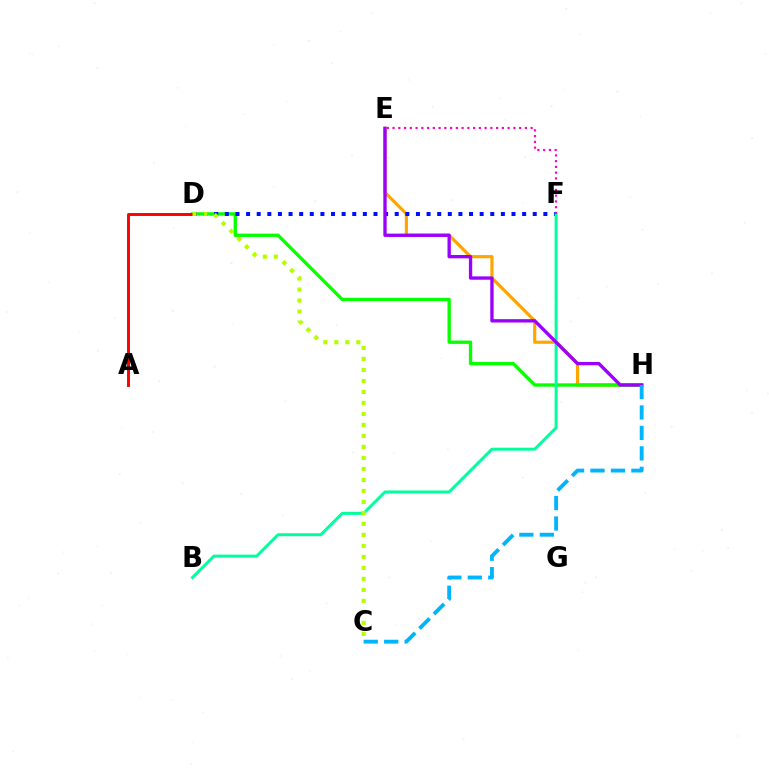{('E', 'H'): [{'color': '#ffa500', 'line_style': 'solid', 'thickness': 2.27}, {'color': '#9b00ff', 'line_style': 'solid', 'thickness': 2.41}], ('D', 'H'): [{'color': '#08ff00', 'line_style': 'solid', 'thickness': 2.4}], ('D', 'F'): [{'color': '#0010ff', 'line_style': 'dotted', 'thickness': 2.88}], ('B', 'F'): [{'color': '#00ff9d', 'line_style': 'solid', 'thickness': 2.14}], ('C', 'H'): [{'color': '#00b5ff', 'line_style': 'dashed', 'thickness': 2.78}], ('A', 'D'): [{'color': '#ff0000', 'line_style': 'solid', 'thickness': 2.11}], ('E', 'F'): [{'color': '#ff00bd', 'line_style': 'dotted', 'thickness': 1.56}], ('C', 'D'): [{'color': '#b3ff00', 'line_style': 'dotted', 'thickness': 2.99}]}